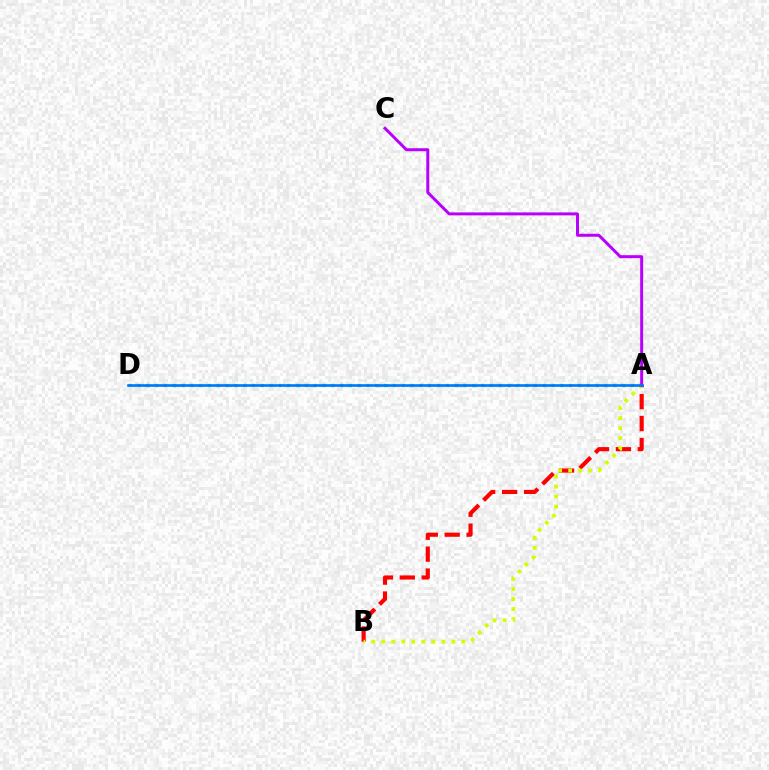{('A', 'B'): [{'color': '#ff0000', 'line_style': 'dashed', 'thickness': 2.98}, {'color': '#d1ff00', 'line_style': 'dotted', 'thickness': 2.72}], ('A', 'D'): [{'color': '#00ff5c', 'line_style': 'dotted', 'thickness': 2.39}, {'color': '#0074ff', 'line_style': 'solid', 'thickness': 1.89}], ('A', 'C'): [{'color': '#b900ff', 'line_style': 'solid', 'thickness': 2.14}]}